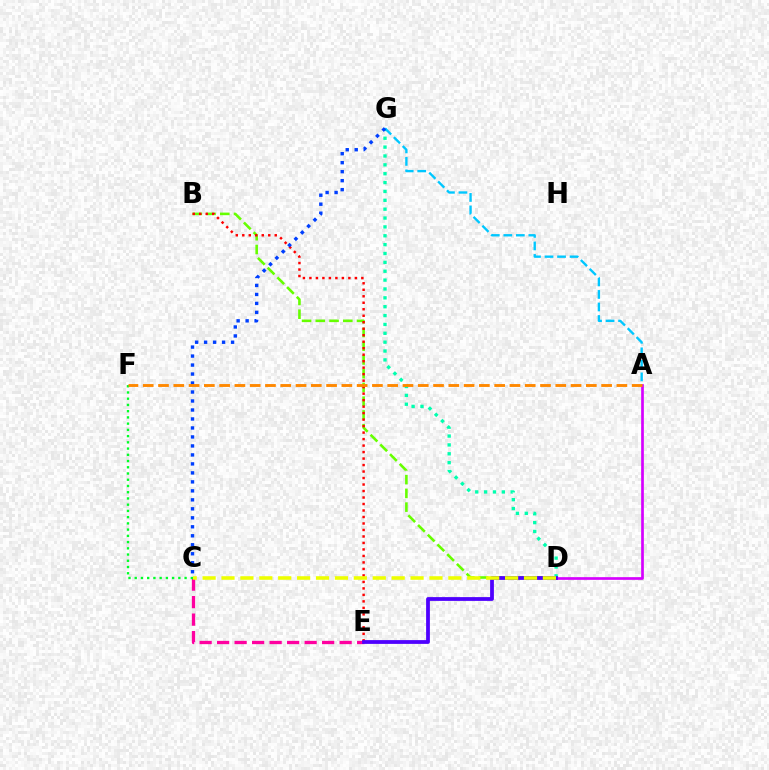{('B', 'D'): [{'color': '#66ff00', 'line_style': 'dashed', 'thickness': 1.87}], ('D', 'G'): [{'color': '#00ffaf', 'line_style': 'dotted', 'thickness': 2.41}], ('A', 'D'): [{'color': '#d600ff', 'line_style': 'solid', 'thickness': 1.93}], ('C', 'E'): [{'color': '#ff00a0', 'line_style': 'dashed', 'thickness': 2.38}], ('B', 'E'): [{'color': '#ff0000', 'line_style': 'dotted', 'thickness': 1.76}], ('A', 'G'): [{'color': '#00c7ff', 'line_style': 'dashed', 'thickness': 1.7}], ('D', 'E'): [{'color': '#4f00ff', 'line_style': 'solid', 'thickness': 2.72}], ('C', 'G'): [{'color': '#003fff', 'line_style': 'dotted', 'thickness': 2.44}], ('C', 'F'): [{'color': '#00ff27', 'line_style': 'dotted', 'thickness': 1.69}], ('A', 'F'): [{'color': '#ff8800', 'line_style': 'dashed', 'thickness': 2.08}], ('C', 'D'): [{'color': '#eeff00', 'line_style': 'dashed', 'thickness': 2.57}]}